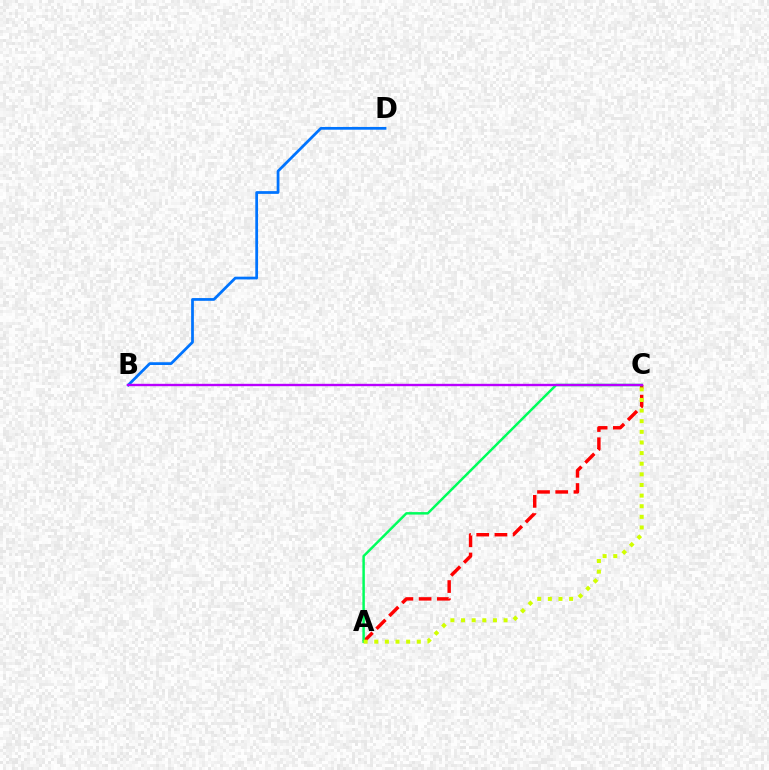{('A', 'C'): [{'color': '#ff0000', 'line_style': 'dashed', 'thickness': 2.47}, {'color': '#00ff5c', 'line_style': 'solid', 'thickness': 1.78}, {'color': '#d1ff00', 'line_style': 'dotted', 'thickness': 2.89}], ('B', 'D'): [{'color': '#0074ff', 'line_style': 'solid', 'thickness': 1.98}], ('B', 'C'): [{'color': '#b900ff', 'line_style': 'solid', 'thickness': 1.71}]}